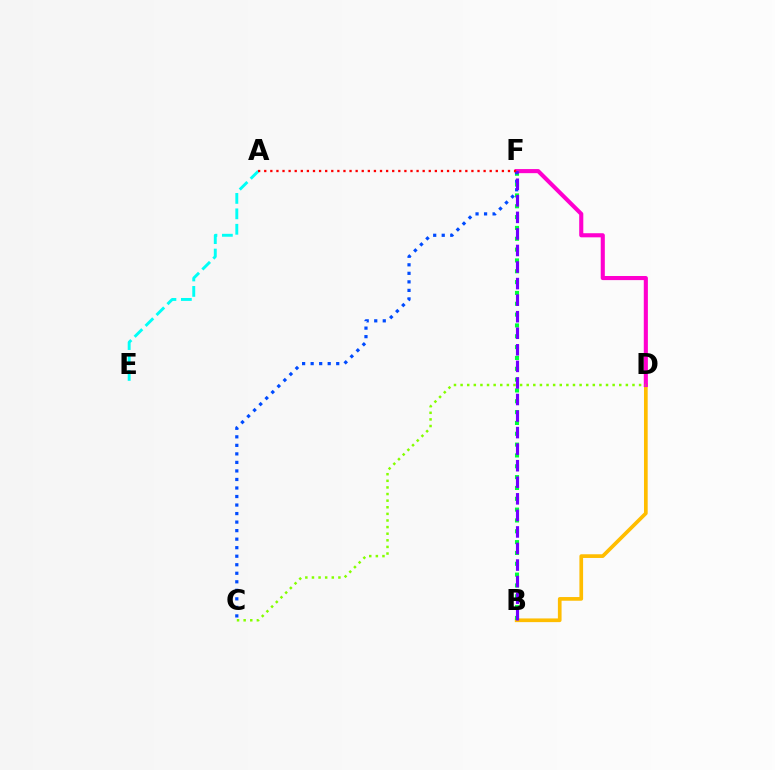{('B', 'D'): [{'color': '#ffbd00', 'line_style': 'solid', 'thickness': 2.66}], ('B', 'F'): [{'color': '#00ff39', 'line_style': 'dotted', 'thickness': 2.94}, {'color': '#7200ff', 'line_style': 'dashed', 'thickness': 2.25}], ('D', 'F'): [{'color': '#ff00cf', 'line_style': 'solid', 'thickness': 2.95}], ('A', 'E'): [{'color': '#00fff6', 'line_style': 'dashed', 'thickness': 2.1}], ('C', 'D'): [{'color': '#84ff00', 'line_style': 'dotted', 'thickness': 1.8}], ('C', 'F'): [{'color': '#004bff', 'line_style': 'dotted', 'thickness': 2.32}], ('A', 'F'): [{'color': '#ff0000', 'line_style': 'dotted', 'thickness': 1.66}]}